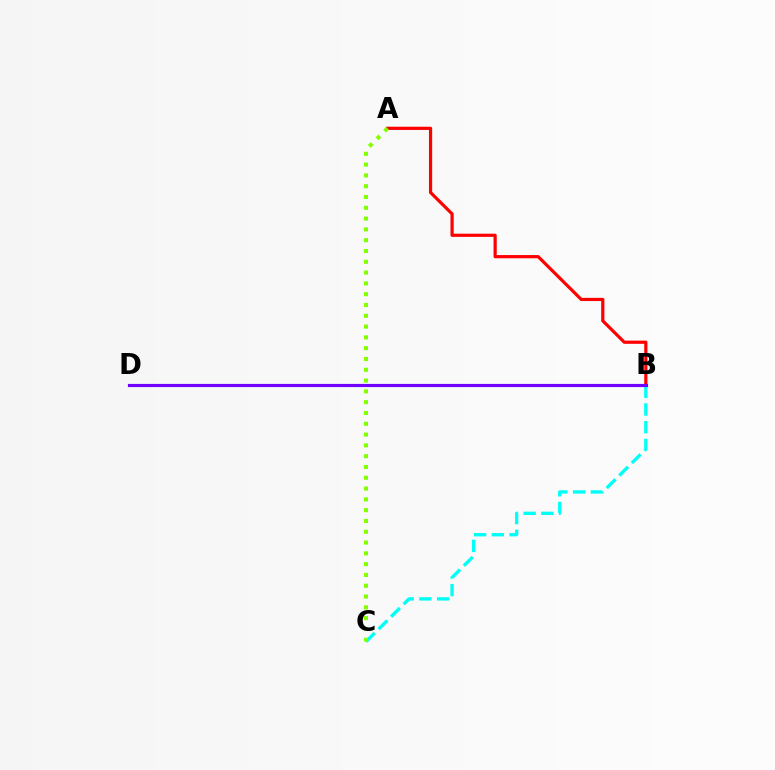{('B', 'C'): [{'color': '#00fff6', 'line_style': 'dashed', 'thickness': 2.41}], ('A', 'B'): [{'color': '#ff0000', 'line_style': 'solid', 'thickness': 2.3}], ('B', 'D'): [{'color': '#7200ff', 'line_style': 'solid', 'thickness': 2.28}], ('A', 'C'): [{'color': '#84ff00', 'line_style': 'dotted', 'thickness': 2.93}]}